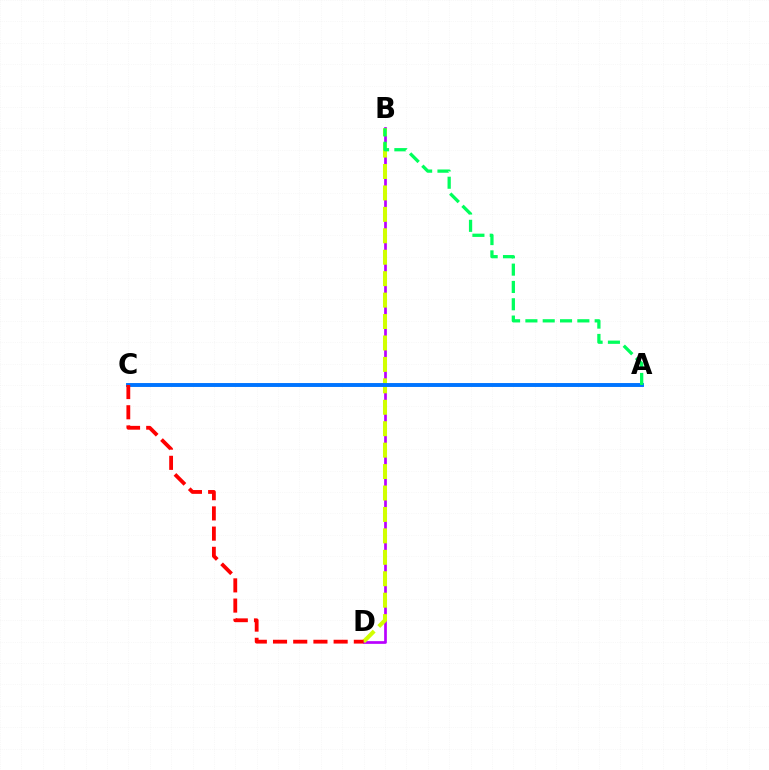{('B', 'D'): [{'color': '#b900ff', 'line_style': 'solid', 'thickness': 1.95}, {'color': '#d1ff00', 'line_style': 'dashed', 'thickness': 2.91}], ('A', 'C'): [{'color': '#0074ff', 'line_style': 'solid', 'thickness': 2.81}], ('A', 'B'): [{'color': '#00ff5c', 'line_style': 'dashed', 'thickness': 2.35}], ('C', 'D'): [{'color': '#ff0000', 'line_style': 'dashed', 'thickness': 2.75}]}